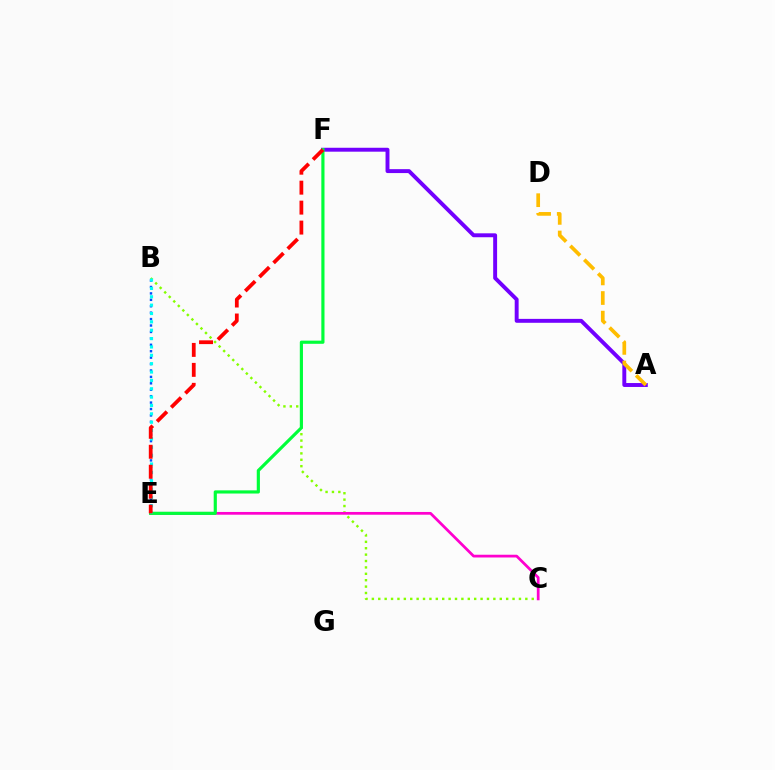{('B', 'C'): [{'color': '#84ff00', 'line_style': 'dotted', 'thickness': 1.74}], ('C', 'E'): [{'color': '#ff00cf', 'line_style': 'solid', 'thickness': 1.98}], ('A', 'F'): [{'color': '#7200ff', 'line_style': 'solid', 'thickness': 2.82}], ('E', 'F'): [{'color': '#00ff39', 'line_style': 'solid', 'thickness': 2.28}, {'color': '#ff0000', 'line_style': 'dashed', 'thickness': 2.71}], ('B', 'E'): [{'color': '#004bff', 'line_style': 'dotted', 'thickness': 1.75}, {'color': '#00fff6', 'line_style': 'dotted', 'thickness': 2.27}], ('A', 'D'): [{'color': '#ffbd00', 'line_style': 'dashed', 'thickness': 2.66}]}